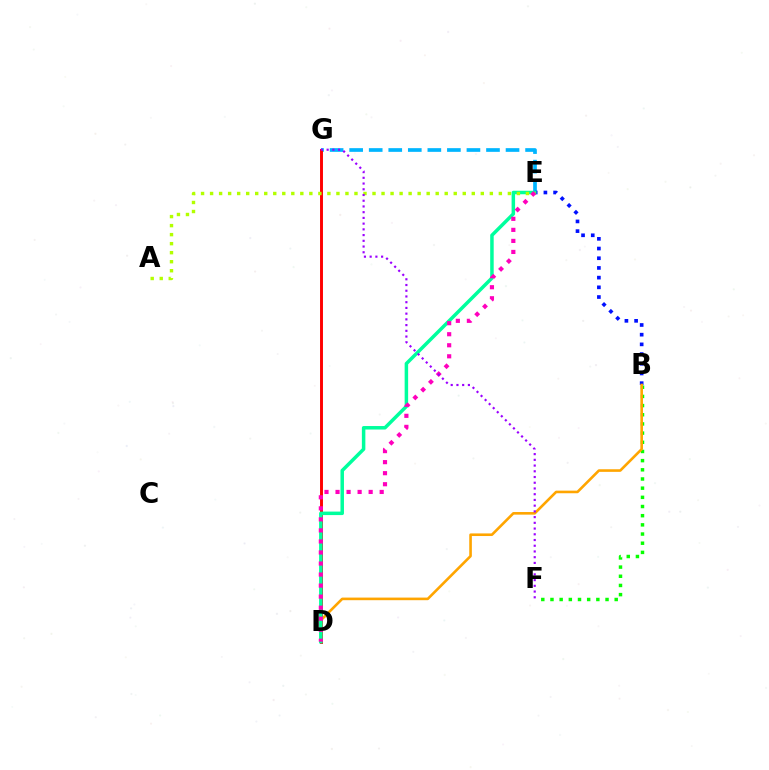{('E', 'G'): [{'color': '#00b5ff', 'line_style': 'dashed', 'thickness': 2.66}], ('D', 'G'): [{'color': '#ff0000', 'line_style': 'solid', 'thickness': 2.11}], ('B', 'F'): [{'color': '#08ff00', 'line_style': 'dotted', 'thickness': 2.49}], ('B', 'E'): [{'color': '#0010ff', 'line_style': 'dotted', 'thickness': 2.64}], ('B', 'D'): [{'color': '#ffa500', 'line_style': 'solid', 'thickness': 1.88}], ('D', 'E'): [{'color': '#00ff9d', 'line_style': 'solid', 'thickness': 2.52}, {'color': '#ff00bd', 'line_style': 'dotted', 'thickness': 3.0}], ('A', 'E'): [{'color': '#b3ff00', 'line_style': 'dotted', 'thickness': 2.45}], ('F', 'G'): [{'color': '#9b00ff', 'line_style': 'dotted', 'thickness': 1.56}]}